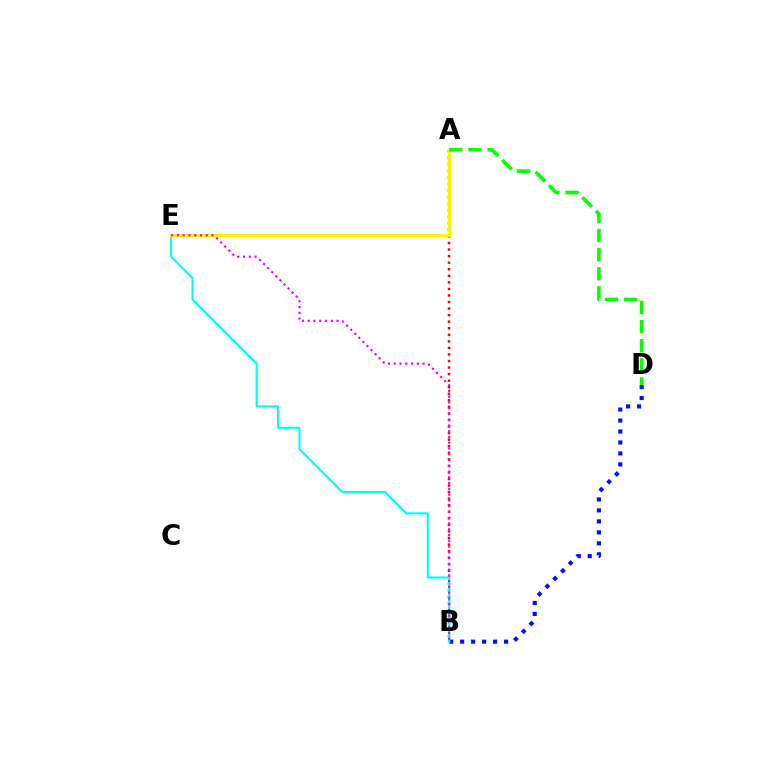{('A', 'B'): [{'color': '#ff0000', 'line_style': 'dotted', 'thickness': 1.78}], ('B', 'D'): [{'color': '#0010ff', 'line_style': 'dotted', 'thickness': 2.98}], ('B', 'E'): [{'color': '#00fff6', 'line_style': 'solid', 'thickness': 1.54}, {'color': '#ee00ff', 'line_style': 'dotted', 'thickness': 1.57}], ('A', 'E'): [{'color': '#fcf500', 'line_style': 'solid', 'thickness': 2.43}], ('A', 'D'): [{'color': '#08ff00', 'line_style': 'dashed', 'thickness': 2.6}]}